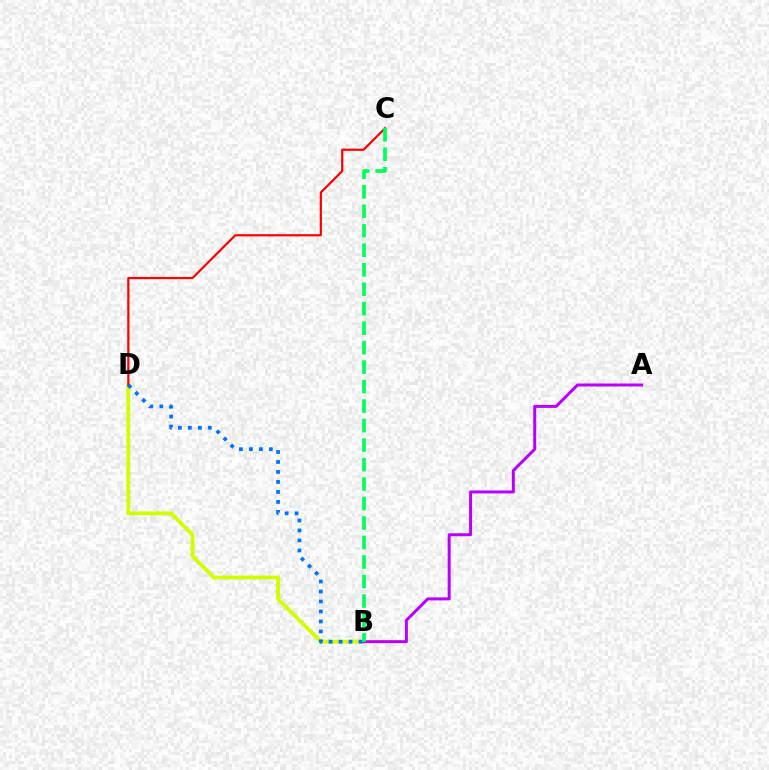{('B', 'D'): [{'color': '#d1ff00', 'line_style': 'solid', 'thickness': 2.78}, {'color': '#0074ff', 'line_style': 'dotted', 'thickness': 2.71}], ('C', 'D'): [{'color': '#ff0000', 'line_style': 'solid', 'thickness': 1.59}], ('A', 'B'): [{'color': '#b900ff', 'line_style': 'solid', 'thickness': 2.15}], ('B', 'C'): [{'color': '#00ff5c', 'line_style': 'dashed', 'thickness': 2.65}]}